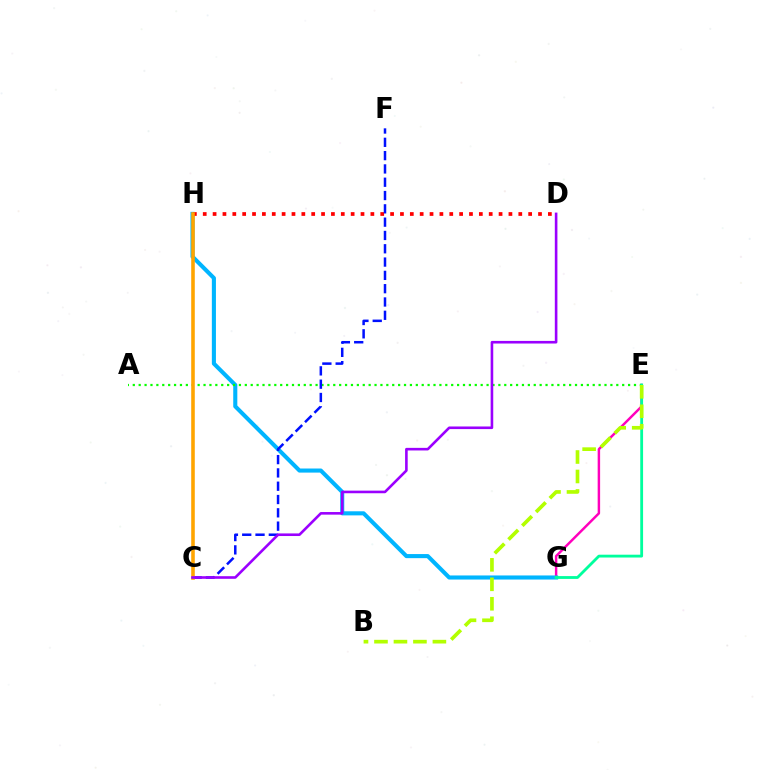{('E', 'G'): [{'color': '#ff00bd', 'line_style': 'solid', 'thickness': 1.77}, {'color': '#00ff9d', 'line_style': 'solid', 'thickness': 2.03}], ('G', 'H'): [{'color': '#00b5ff', 'line_style': 'solid', 'thickness': 2.94}], ('D', 'H'): [{'color': '#ff0000', 'line_style': 'dotted', 'thickness': 2.68}], ('A', 'E'): [{'color': '#08ff00', 'line_style': 'dotted', 'thickness': 1.6}], ('C', 'F'): [{'color': '#0010ff', 'line_style': 'dashed', 'thickness': 1.81}], ('C', 'H'): [{'color': '#ffa500', 'line_style': 'solid', 'thickness': 2.58}], ('C', 'D'): [{'color': '#9b00ff', 'line_style': 'solid', 'thickness': 1.88}], ('B', 'E'): [{'color': '#b3ff00', 'line_style': 'dashed', 'thickness': 2.65}]}